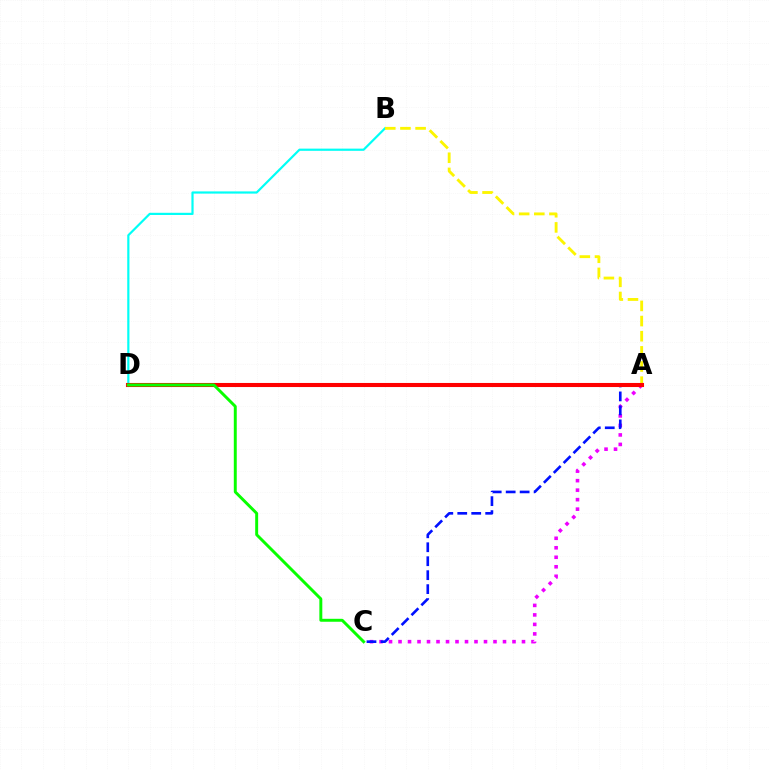{('B', 'D'): [{'color': '#00fff6', 'line_style': 'solid', 'thickness': 1.58}], ('A', 'C'): [{'color': '#ee00ff', 'line_style': 'dotted', 'thickness': 2.58}, {'color': '#0010ff', 'line_style': 'dashed', 'thickness': 1.9}], ('A', 'B'): [{'color': '#fcf500', 'line_style': 'dashed', 'thickness': 2.06}], ('A', 'D'): [{'color': '#ff0000', 'line_style': 'solid', 'thickness': 2.94}], ('C', 'D'): [{'color': '#08ff00', 'line_style': 'solid', 'thickness': 2.12}]}